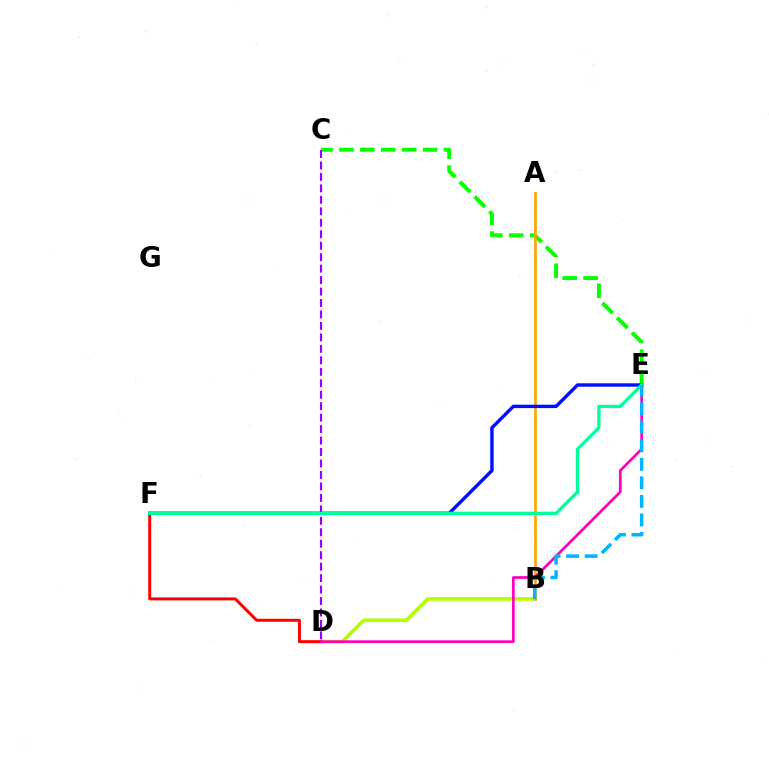{('C', 'E'): [{'color': '#08ff00', 'line_style': 'dashed', 'thickness': 2.84}], ('C', 'D'): [{'color': '#9b00ff', 'line_style': 'dashed', 'thickness': 1.56}], ('B', 'D'): [{'color': '#b3ff00', 'line_style': 'solid', 'thickness': 2.63}], ('A', 'B'): [{'color': '#ffa500', 'line_style': 'solid', 'thickness': 1.91}], ('D', 'F'): [{'color': '#ff0000', 'line_style': 'solid', 'thickness': 2.14}], ('E', 'F'): [{'color': '#0010ff', 'line_style': 'solid', 'thickness': 2.46}, {'color': '#00ff9d', 'line_style': 'solid', 'thickness': 2.37}], ('D', 'E'): [{'color': '#ff00bd', 'line_style': 'solid', 'thickness': 1.96}], ('B', 'E'): [{'color': '#00b5ff', 'line_style': 'dashed', 'thickness': 2.52}]}